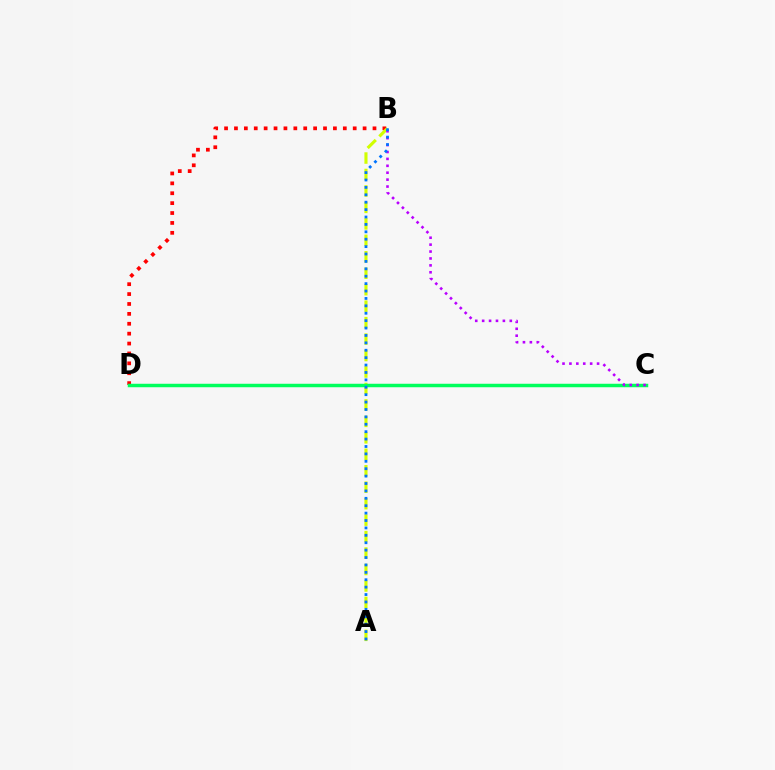{('B', 'D'): [{'color': '#ff0000', 'line_style': 'dotted', 'thickness': 2.69}], ('A', 'B'): [{'color': '#d1ff00', 'line_style': 'dashed', 'thickness': 2.24}, {'color': '#0074ff', 'line_style': 'dotted', 'thickness': 2.01}], ('C', 'D'): [{'color': '#00ff5c', 'line_style': 'solid', 'thickness': 2.5}], ('B', 'C'): [{'color': '#b900ff', 'line_style': 'dotted', 'thickness': 1.88}]}